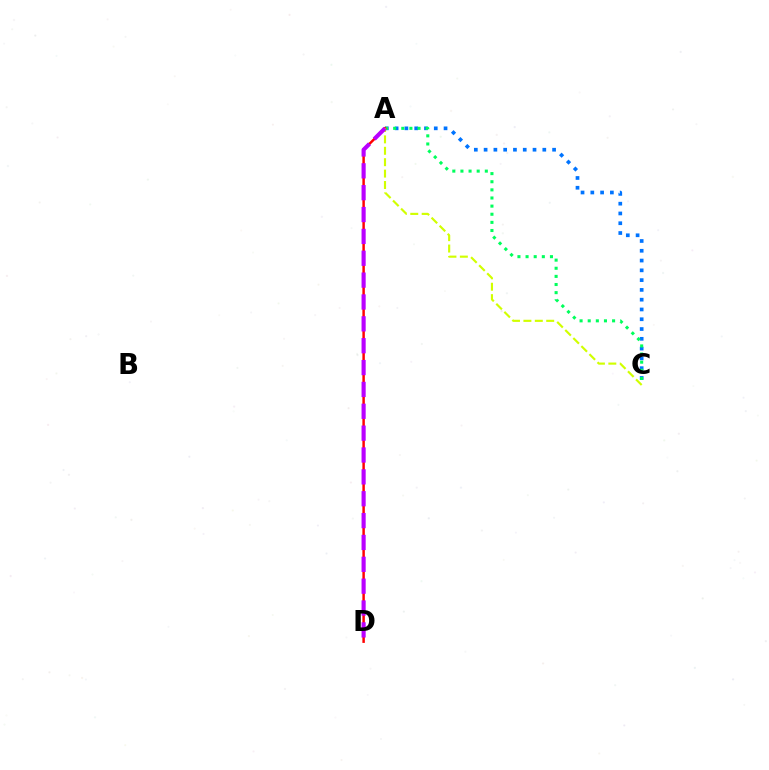{('A', 'C'): [{'color': '#0074ff', 'line_style': 'dotted', 'thickness': 2.66}, {'color': '#00ff5c', 'line_style': 'dotted', 'thickness': 2.21}, {'color': '#d1ff00', 'line_style': 'dashed', 'thickness': 1.55}], ('A', 'D'): [{'color': '#ff0000', 'line_style': 'solid', 'thickness': 1.77}, {'color': '#b900ff', 'line_style': 'dashed', 'thickness': 2.97}]}